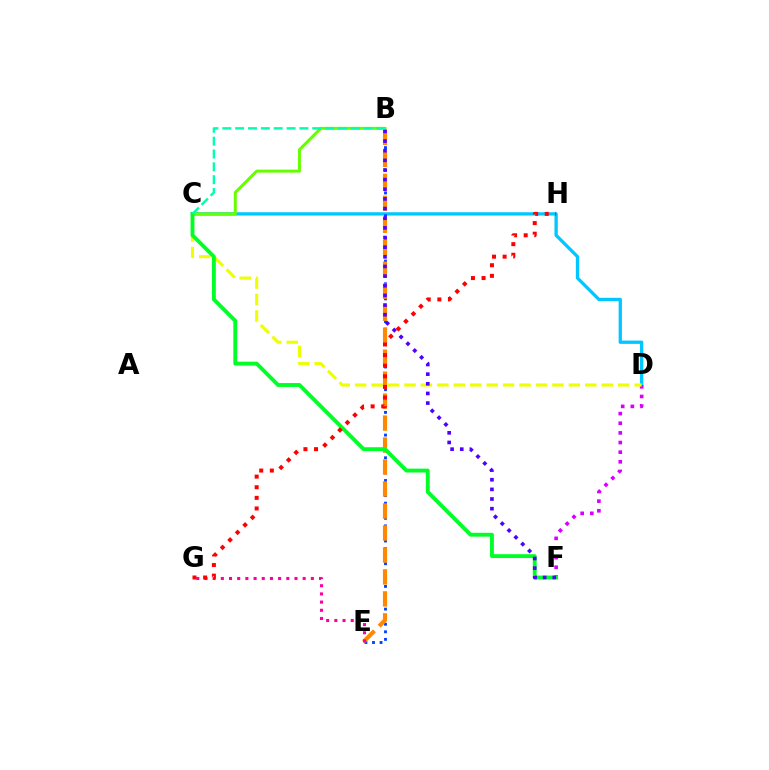{('C', 'D'): [{'color': '#00c7ff', 'line_style': 'solid', 'thickness': 2.37}, {'color': '#eeff00', 'line_style': 'dashed', 'thickness': 2.23}], ('B', 'E'): [{'color': '#003fff', 'line_style': 'dotted', 'thickness': 2.06}, {'color': '#ff8800', 'line_style': 'dashed', 'thickness': 2.99}], ('D', 'F'): [{'color': '#d600ff', 'line_style': 'dotted', 'thickness': 2.62}], ('B', 'C'): [{'color': '#66ff00', 'line_style': 'solid', 'thickness': 2.14}, {'color': '#00ffaf', 'line_style': 'dashed', 'thickness': 1.75}], ('C', 'F'): [{'color': '#00ff27', 'line_style': 'solid', 'thickness': 2.78}], ('E', 'G'): [{'color': '#ff00a0', 'line_style': 'dotted', 'thickness': 2.22}], ('B', 'F'): [{'color': '#4f00ff', 'line_style': 'dotted', 'thickness': 2.62}], ('G', 'H'): [{'color': '#ff0000', 'line_style': 'dotted', 'thickness': 2.88}]}